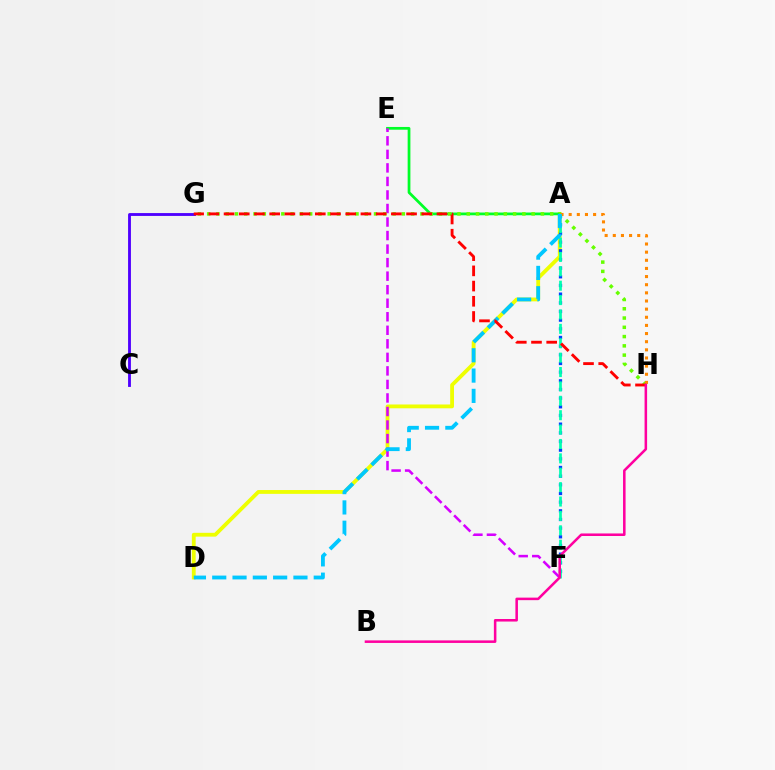{('C', 'G'): [{'color': '#4f00ff', 'line_style': 'solid', 'thickness': 2.05}], ('A', 'D'): [{'color': '#eeff00', 'line_style': 'solid', 'thickness': 2.75}, {'color': '#00c7ff', 'line_style': 'dashed', 'thickness': 2.76}], ('A', 'E'): [{'color': '#00ff27', 'line_style': 'solid', 'thickness': 1.98}], ('E', 'F'): [{'color': '#d600ff', 'line_style': 'dashed', 'thickness': 1.84}], ('A', 'F'): [{'color': '#003fff', 'line_style': 'dotted', 'thickness': 2.35}, {'color': '#00ffaf', 'line_style': 'dashed', 'thickness': 1.95}], ('G', 'H'): [{'color': '#66ff00', 'line_style': 'dotted', 'thickness': 2.52}, {'color': '#ff0000', 'line_style': 'dashed', 'thickness': 2.07}], ('A', 'H'): [{'color': '#ff8800', 'line_style': 'dotted', 'thickness': 2.21}], ('B', 'H'): [{'color': '#ff00a0', 'line_style': 'solid', 'thickness': 1.83}]}